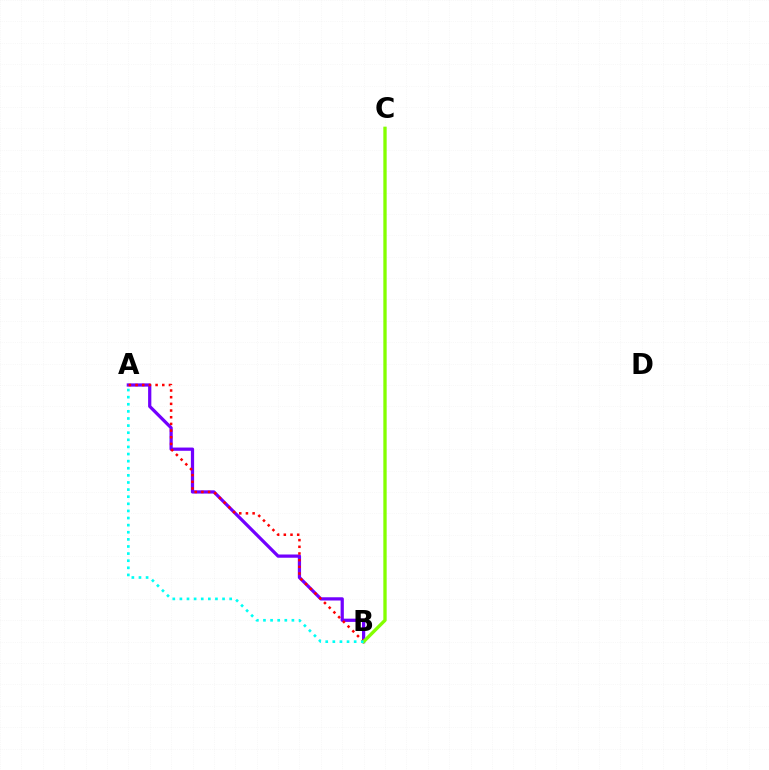{('A', 'B'): [{'color': '#7200ff', 'line_style': 'solid', 'thickness': 2.33}, {'color': '#ff0000', 'line_style': 'dotted', 'thickness': 1.81}, {'color': '#00fff6', 'line_style': 'dotted', 'thickness': 1.93}], ('B', 'C'): [{'color': '#84ff00', 'line_style': 'solid', 'thickness': 2.4}]}